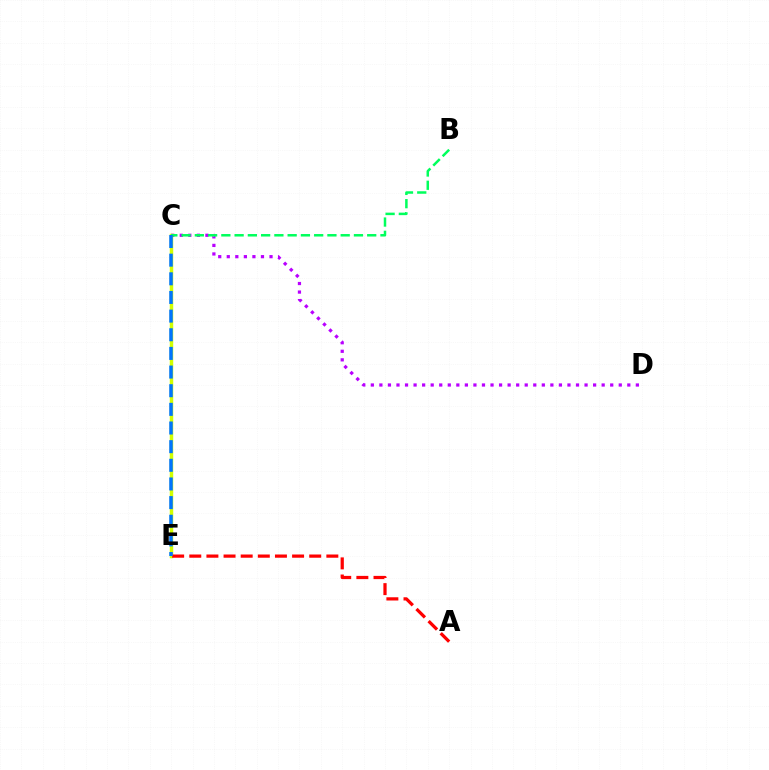{('C', 'D'): [{'color': '#b900ff', 'line_style': 'dotted', 'thickness': 2.32}], ('C', 'E'): [{'color': '#d1ff00', 'line_style': 'solid', 'thickness': 2.5}, {'color': '#0074ff', 'line_style': 'dashed', 'thickness': 2.53}], ('A', 'E'): [{'color': '#ff0000', 'line_style': 'dashed', 'thickness': 2.33}], ('B', 'C'): [{'color': '#00ff5c', 'line_style': 'dashed', 'thickness': 1.8}]}